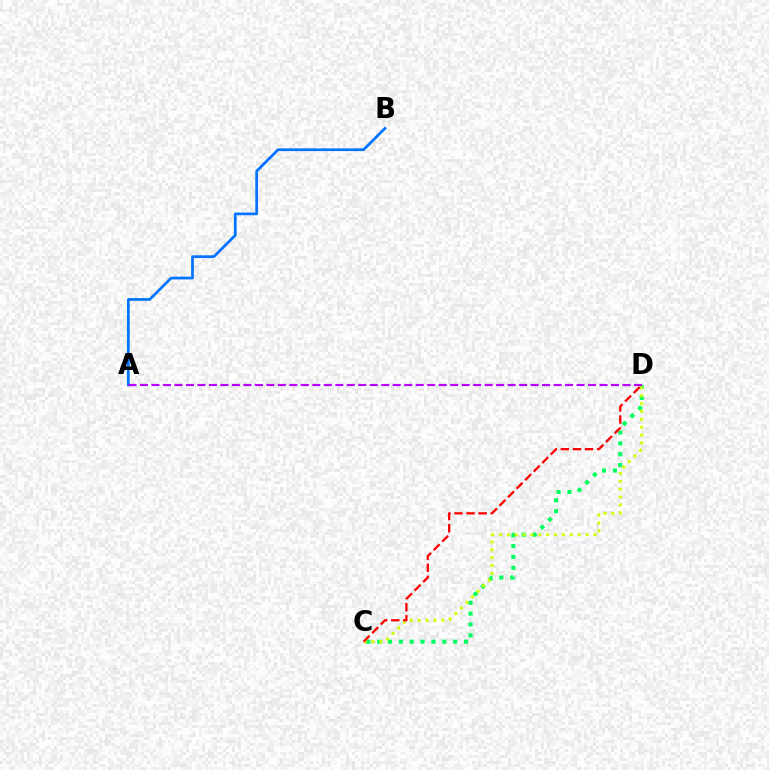{('A', 'B'): [{'color': '#0074ff', 'line_style': 'solid', 'thickness': 1.96}], ('C', 'D'): [{'color': '#00ff5c', 'line_style': 'dotted', 'thickness': 2.95}, {'color': '#d1ff00', 'line_style': 'dotted', 'thickness': 2.14}, {'color': '#ff0000', 'line_style': 'dashed', 'thickness': 1.64}], ('A', 'D'): [{'color': '#b900ff', 'line_style': 'dashed', 'thickness': 1.56}]}